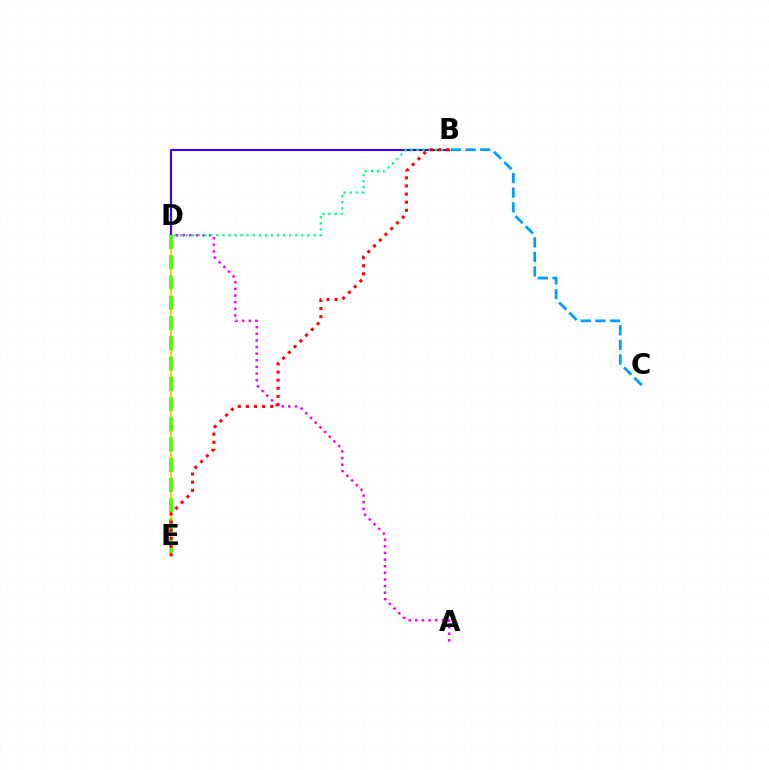{('A', 'D'): [{'color': '#ff00ed', 'line_style': 'dotted', 'thickness': 1.8}], ('D', 'E'): [{'color': '#ffd500', 'line_style': 'solid', 'thickness': 1.52}, {'color': '#4fff00', 'line_style': 'dashed', 'thickness': 2.75}], ('B', 'D'): [{'color': '#3700ff', 'line_style': 'solid', 'thickness': 1.53}, {'color': '#00ff86', 'line_style': 'dotted', 'thickness': 1.65}], ('B', 'C'): [{'color': '#009eff', 'line_style': 'dashed', 'thickness': 1.99}], ('B', 'E'): [{'color': '#ff0000', 'line_style': 'dotted', 'thickness': 2.21}]}